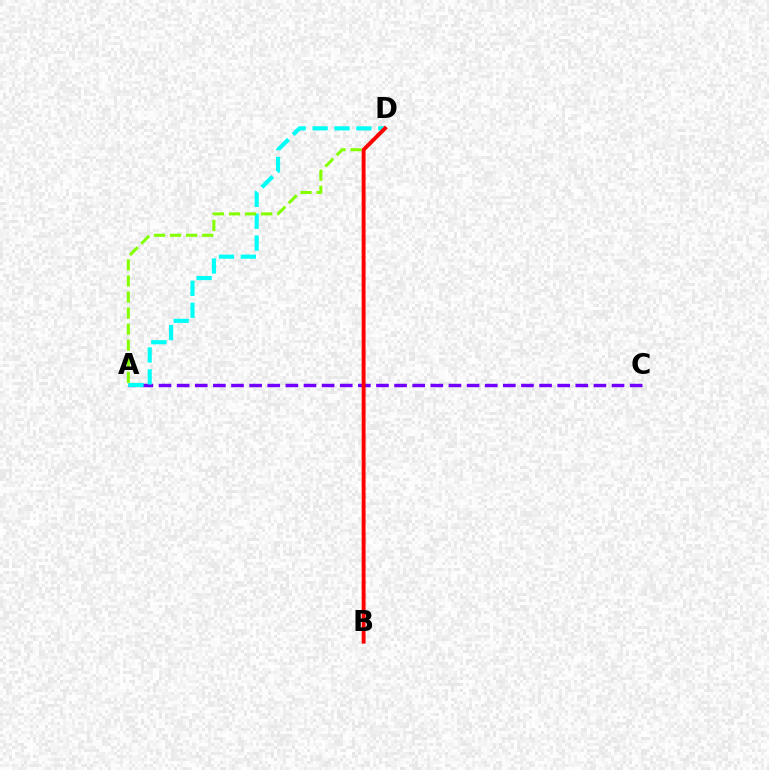{('A', 'C'): [{'color': '#7200ff', 'line_style': 'dashed', 'thickness': 2.46}], ('A', 'D'): [{'color': '#00fff6', 'line_style': 'dashed', 'thickness': 2.97}, {'color': '#84ff00', 'line_style': 'dashed', 'thickness': 2.18}], ('B', 'D'): [{'color': '#ff0000', 'line_style': 'solid', 'thickness': 2.8}]}